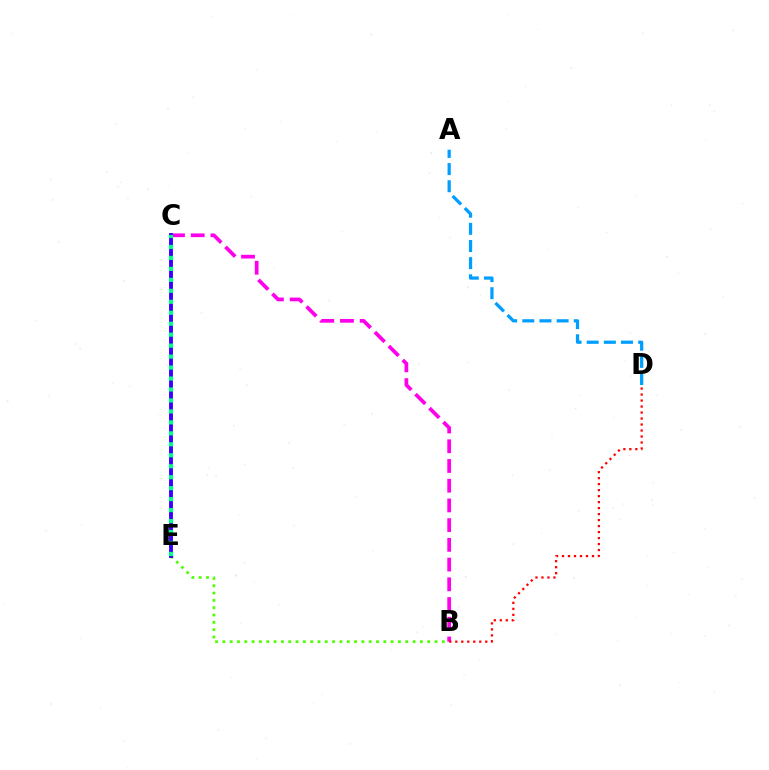{('B', 'C'): [{'color': '#ff00ed', 'line_style': 'dashed', 'thickness': 2.68}], ('B', 'E'): [{'color': '#4fff00', 'line_style': 'dotted', 'thickness': 1.99}], ('B', 'D'): [{'color': '#ff0000', 'line_style': 'dotted', 'thickness': 1.63}], ('C', 'E'): [{'color': '#ffd500', 'line_style': 'dotted', 'thickness': 1.78}, {'color': '#3700ff', 'line_style': 'solid', 'thickness': 2.79}, {'color': '#00ff86', 'line_style': 'dotted', 'thickness': 2.98}], ('A', 'D'): [{'color': '#009eff', 'line_style': 'dashed', 'thickness': 2.33}]}